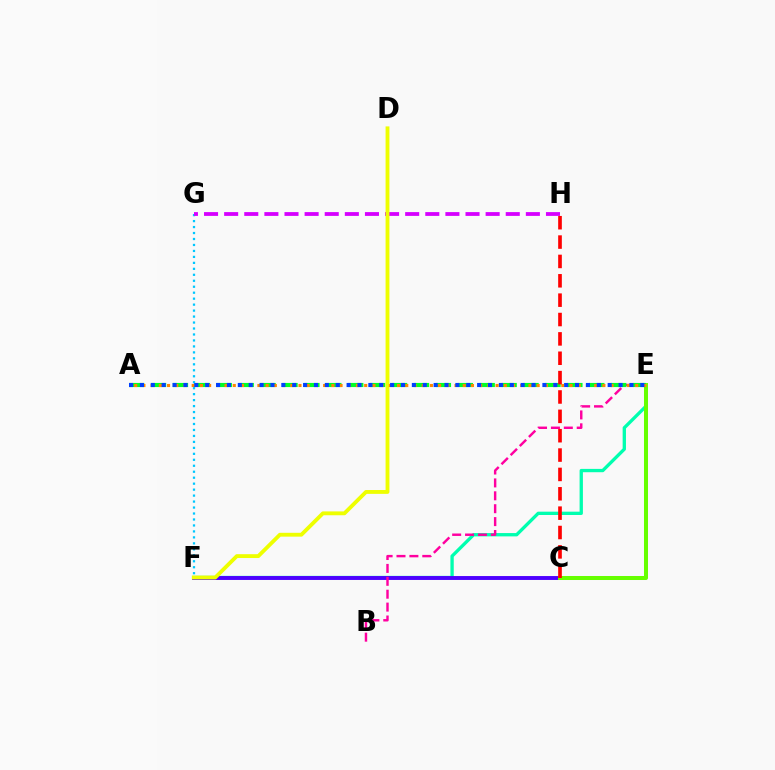{('E', 'F'): [{'color': '#00ffaf', 'line_style': 'solid', 'thickness': 2.39}], ('C', 'F'): [{'color': '#4f00ff', 'line_style': 'solid', 'thickness': 2.81}], ('F', 'G'): [{'color': '#00c7ff', 'line_style': 'dotted', 'thickness': 1.62}], ('G', 'H'): [{'color': '#d600ff', 'line_style': 'dashed', 'thickness': 2.73}], ('C', 'E'): [{'color': '#66ff00', 'line_style': 'solid', 'thickness': 2.89}], ('B', 'E'): [{'color': '#ff00a0', 'line_style': 'dashed', 'thickness': 1.75}], ('A', 'E'): [{'color': '#00ff27', 'line_style': 'dashed', 'thickness': 2.98}, {'color': '#ff8800', 'line_style': 'dotted', 'thickness': 2.23}, {'color': '#003fff', 'line_style': 'dotted', 'thickness': 2.96}], ('D', 'F'): [{'color': '#eeff00', 'line_style': 'solid', 'thickness': 2.77}], ('C', 'H'): [{'color': '#ff0000', 'line_style': 'dashed', 'thickness': 2.63}]}